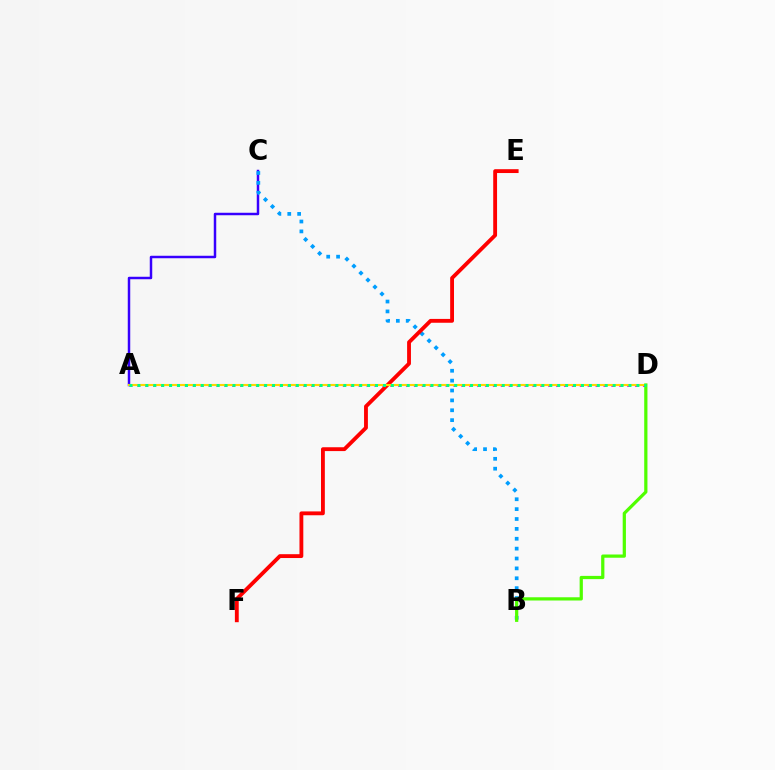{('A', 'C'): [{'color': '#3700ff', 'line_style': 'solid', 'thickness': 1.78}], ('B', 'C'): [{'color': '#009eff', 'line_style': 'dotted', 'thickness': 2.68}], ('E', 'F'): [{'color': '#ff0000', 'line_style': 'solid', 'thickness': 2.77}], ('A', 'D'): [{'color': '#ff00ed', 'line_style': 'dotted', 'thickness': 2.15}, {'color': '#ffd500', 'line_style': 'solid', 'thickness': 1.52}, {'color': '#00ff86', 'line_style': 'dotted', 'thickness': 2.15}], ('B', 'D'): [{'color': '#4fff00', 'line_style': 'solid', 'thickness': 2.33}]}